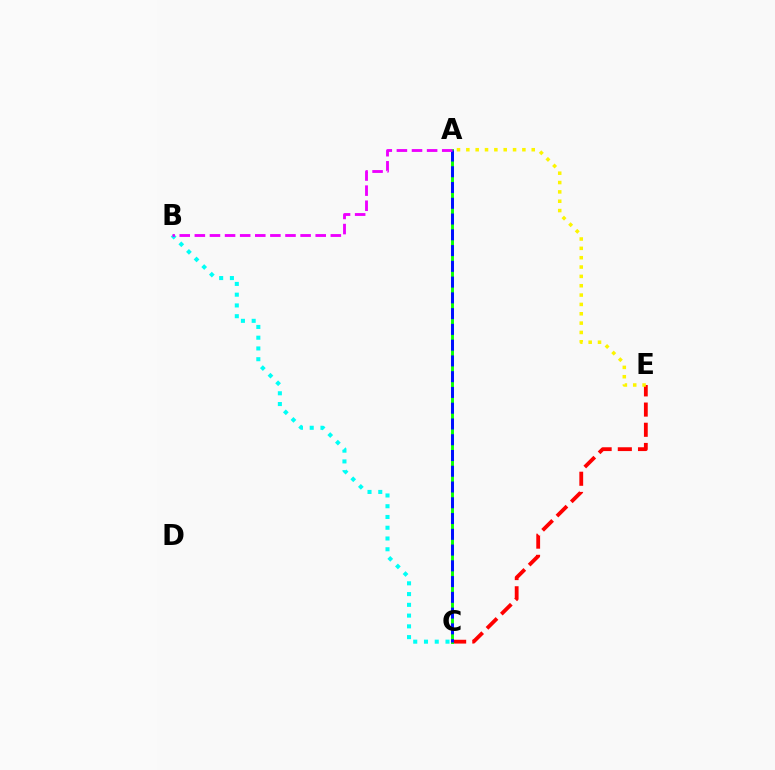{('C', 'E'): [{'color': '#ff0000', 'line_style': 'dashed', 'thickness': 2.74}], ('B', 'C'): [{'color': '#00fff6', 'line_style': 'dotted', 'thickness': 2.92}], ('A', 'C'): [{'color': '#08ff00', 'line_style': 'solid', 'thickness': 2.1}, {'color': '#0010ff', 'line_style': 'dashed', 'thickness': 2.14}], ('A', 'E'): [{'color': '#fcf500', 'line_style': 'dotted', 'thickness': 2.54}], ('A', 'B'): [{'color': '#ee00ff', 'line_style': 'dashed', 'thickness': 2.05}]}